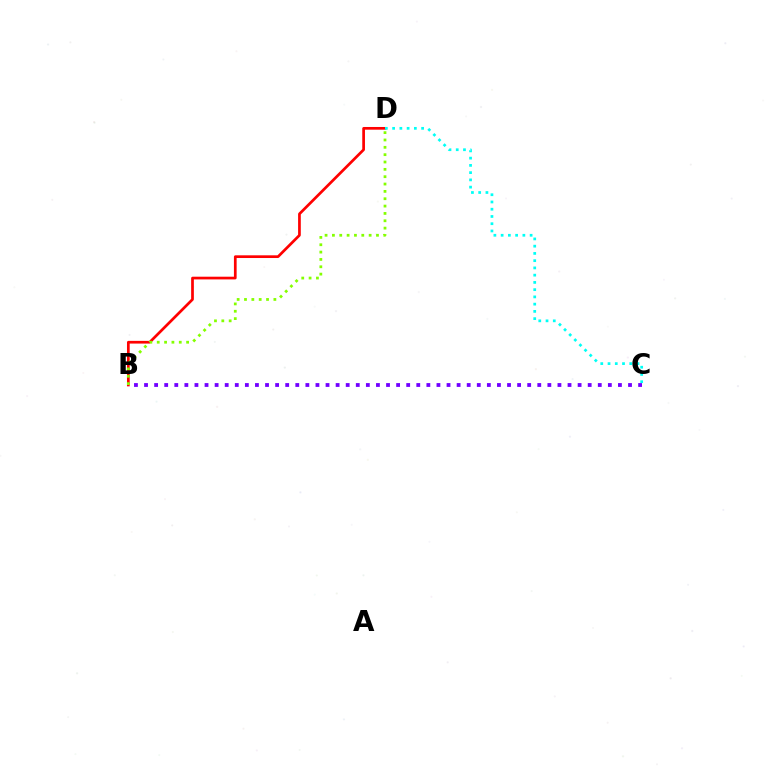{('B', 'D'): [{'color': '#ff0000', 'line_style': 'solid', 'thickness': 1.95}, {'color': '#84ff00', 'line_style': 'dotted', 'thickness': 2.0}], ('C', 'D'): [{'color': '#00fff6', 'line_style': 'dotted', 'thickness': 1.97}], ('B', 'C'): [{'color': '#7200ff', 'line_style': 'dotted', 'thickness': 2.74}]}